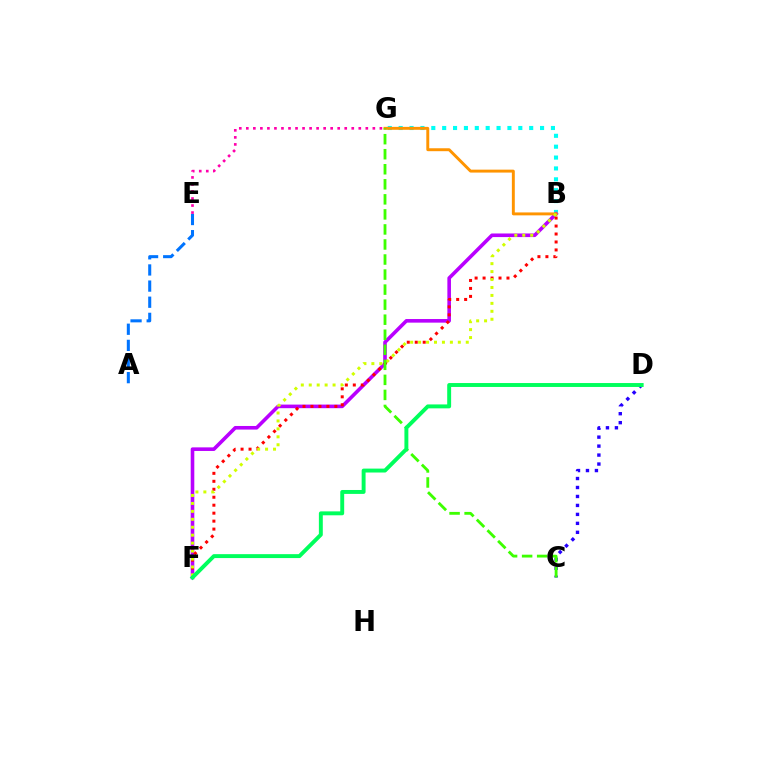{('B', 'G'): [{'color': '#00fff6', 'line_style': 'dotted', 'thickness': 2.95}, {'color': '#ff9400', 'line_style': 'solid', 'thickness': 2.11}], ('A', 'E'): [{'color': '#0074ff', 'line_style': 'dashed', 'thickness': 2.19}], ('B', 'F'): [{'color': '#b900ff', 'line_style': 'solid', 'thickness': 2.59}, {'color': '#ff0000', 'line_style': 'dotted', 'thickness': 2.16}, {'color': '#d1ff00', 'line_style': 'dotted', 'thickness': 2.16}], ('C', 'D'): [{'color': '#2500ff', 'line_style': 'dotted', 'thickness': 2.44}], ('E', 'G'): [{'color': '#ff00ac', 'line_style': 'dotted', 'thickness': 1.91}], ('C', 'G'): [{'color': '#3dff00', 'line_style': 'dashed', 'thickness': 2.04}], ('D', 'F'): [{'color': '#00ff5c', 'line_style': 'solid', 'thickness': 2.82}]}